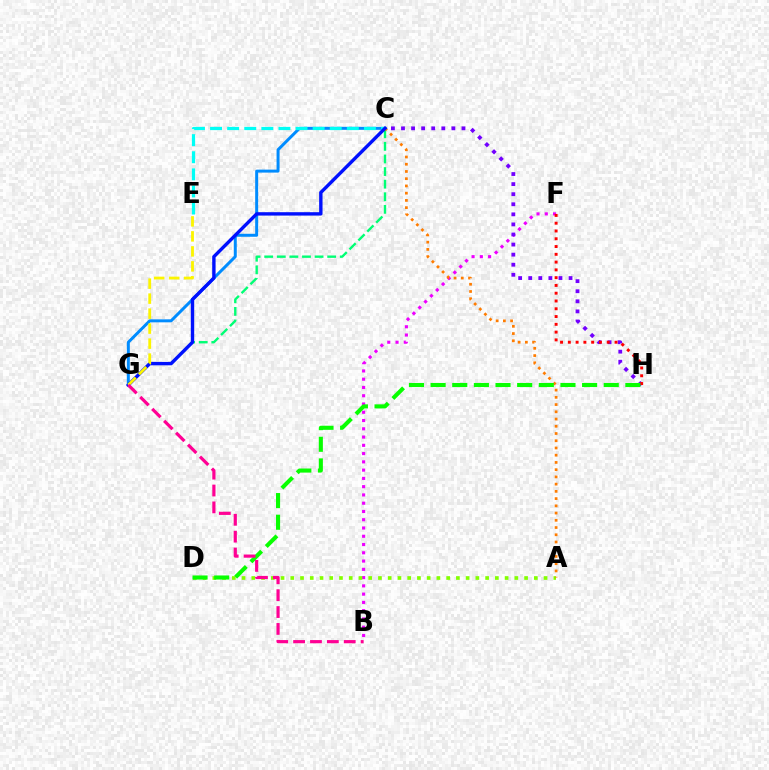{('B', 'F'): [{'color': '#ee00ff', 'line_style': 'dotted', 'thickness': 2.25}], ('C', 'G'): [{'color': '#00ff74', 'line_style': 'dashed', 'thickness': 1.71}, {'color': '#008cff', 'line_style': 'solid', 'thickness': 2.15}, {'color': '#0010ff', 'line_style': 'solid', 'thickness': 2.44}], ('C', 'H'): [{'color': '#7200ff', 'line_style': 'dotted', 'thickness': 2.74}], ('F', 'H'): [{'color': '#ff0000', 'line_style': 'dotted', 'thickness': 2.11}], ('A', 'D'): [{'color': '#84ff00', 'line_style': 'dotted', 'thickness': 2.65}], ('A', 'C'): [{'color': '#ff7c00', 'line_style': 'dotted', 'thickness': 1.97}], ('C', 'E'): [{'color': '#00fff6', 'line_style': 'dashed', 'thickness': 2.32}], ('D', 'H'): [{'color': '#08ff00', 'line_style': 'dashed', 'thickness': 2.94}], ('E', 'G'): [{'color': '#fcf500', 'line_style': 'dashed', 'thickness': 2.04}], ('B', 'G'): [{'color': '#ff0094', 'line_style': 'dashed', 'thickness': 2.29}]}